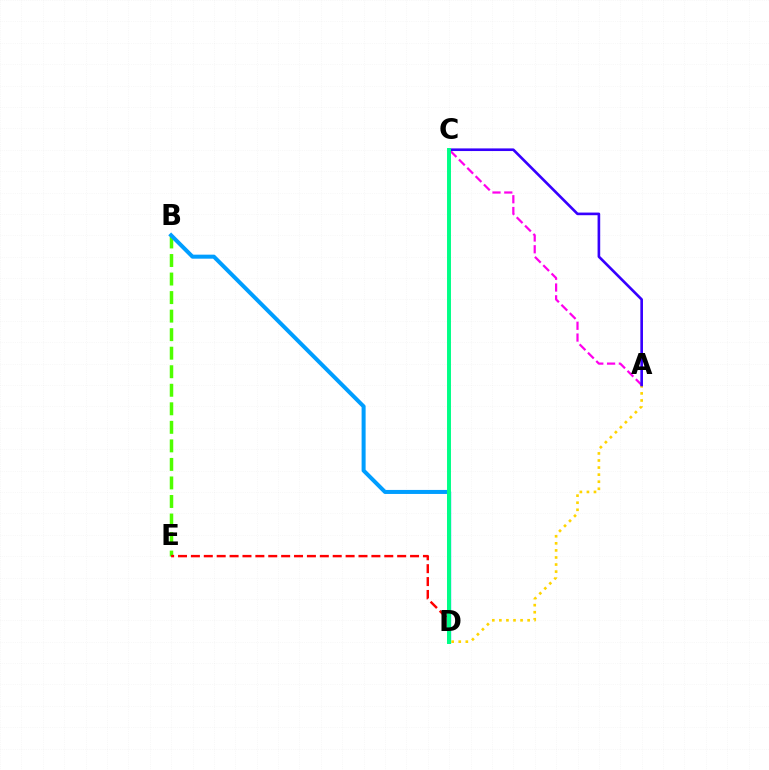{('B', 'E'): [{'color': '#4fff00', 'line_style': 'dashed', 'thickness': 2.52}], ('B', 'D'): [{'color': '#009eff', 'line_style': 'solid', 'thickness': 2.89}], ('A', 'D'): [{'color': '#ffd500', 'line_style': 'dotted', 'thickness': 1.92}], ('A', 'C'): [{'color': '#ff00ed', 'line_style': 'dashed', 'thickness': 1.6}, {'color': '#3700ff', 'line_style': 'solid', 'thickness': 1.9}], ('D', 'E'): [{'color': '#ff0000', 'line_style': 'dashed', 'thickness': 1.75}], ('C', 'D'): [{'color': '#00ff86', 'line_style': 'solid', 'thickness': 2.84}]}